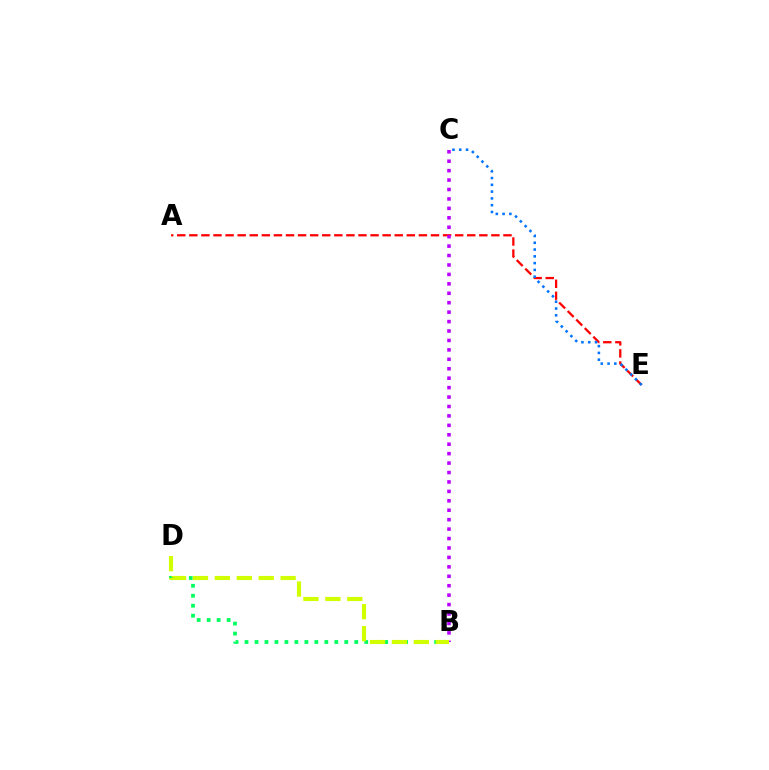{('B', 'D'): [{'color': '#00ff5c', 'line_style': 'dotted', 'thickness': 2.71}, {'color': '#d1ff00', 'line_style': 'dashed', 'thickness': 2.98}], ('A', 'E'): [{'color': '#ff0000', 'line_style': 'dashed', 'thickness': 1.64}], ('B', 'C'): [{'color': '#b900ff', 'line_style': 'dotted', 'thickness': 2.56}], ('C', 'E'): [{'color': '#0074ff', 'line_style': 'dotted', 'thickness': 1.84}]}